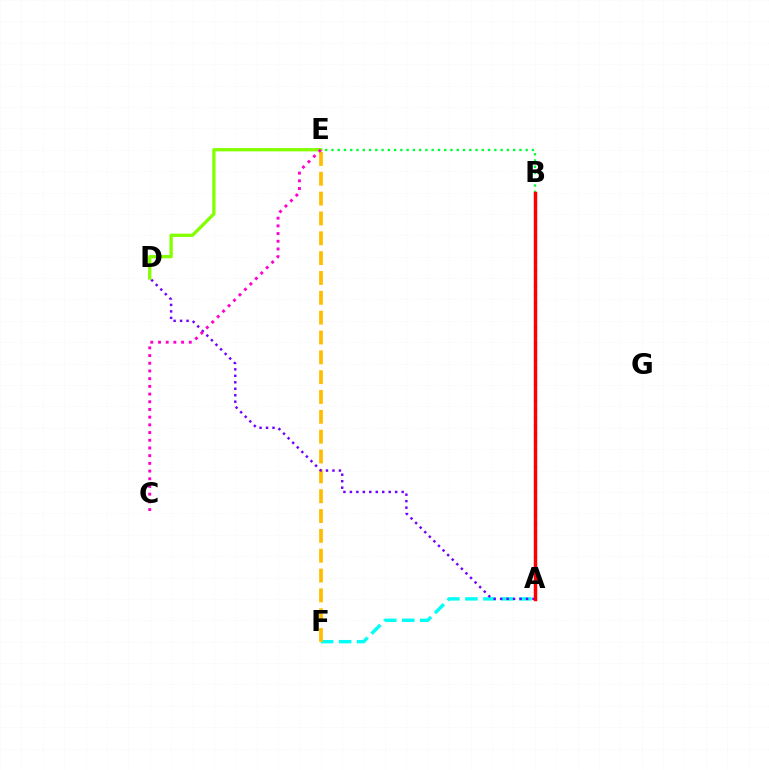{('A', 'F'): [{'color': '#00fff6', 'line_style': 'dashed', 'thickness': 2.45}], ('E', 'F'): [{'color': '#ffbd00', 'line_style': 'dashed', 'thickness': 2.7}], ('B', 'E'): [{'color': '#00ff39', 'line_style': 'dotted', 'thickness': 1.7}], ('A', 'D'): [{'color': '#7200ff', 'line_style': 'dotted', 'thickness': 1.76}], ('D', 'E'): [{'color': '#84ff00', 'line_style': 'solid', 'thickness': 2.37}], ('C', 'E'): [{'color': '#ff00cf', 'line_style': 'dotted', 'thickness': 2.09}], ('A', 'B'): [{'color': '#004bff', 'line_style': 'dotted', 'thickness': 2.23}, {'color': '#ff0000', 'line_style': 'solid', 'thickness': 2.48}]}